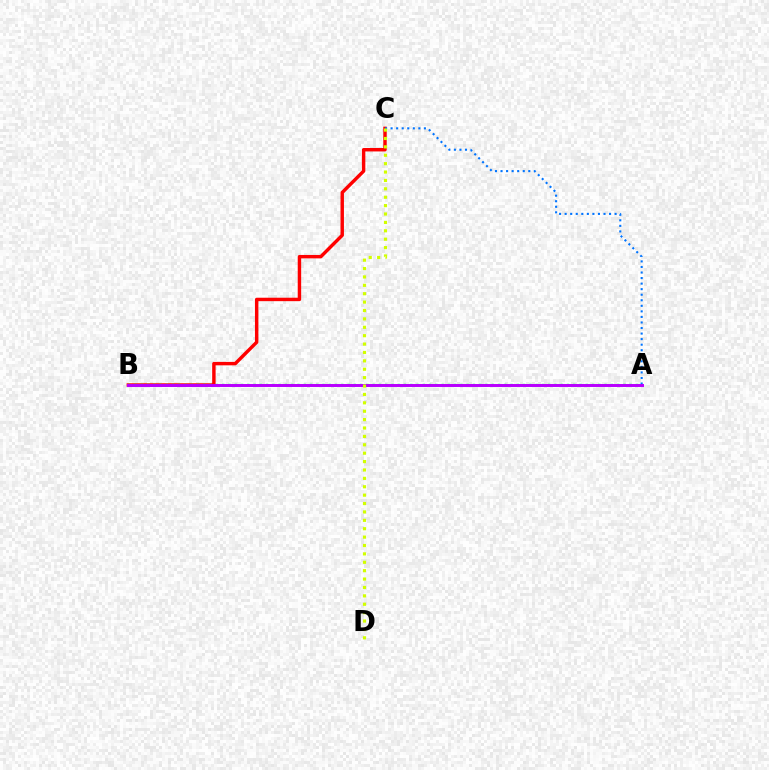{('B', 'C'): [{'color': '#ff0000', 'line_style': 'solid', 'thickness': 2.47}], ('A', 'C'): [{'color': '#0074ff', 'line_style': 'dotted', 'thickness': 1.51}], ('A', 'B'): [{'color': '#00ff5c', 'line_style': 'dotted', 'thickness': 1.7}, {'color': '#b900ff', 'line_style': 'solid', 'thickness': 2.13}], ('C', 'D'): [{'color': '#d1ff00', 'line_style': 'dotted', 'thickness': 2.28}]}